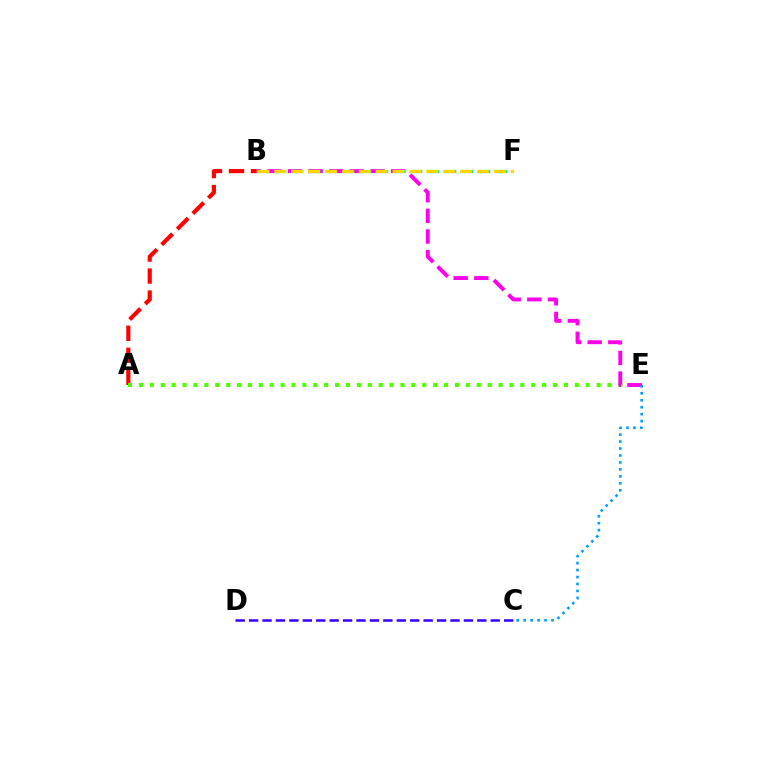{('C', 'D'): [{'color': '#3700ff', 'line_style': 'dashed', 'thickness': 1.82}], ('A', 'B'): [{'color': '#ff0000', 'line_style': 'dashed', 'thickness': 2.99}], ('A', 'E'): [{'color': '#4fff00', 'line_style': 'dotted', 'thickness': 2.96}], ('B', 'E'): [{'color': '#ff00ed', 'line_style': 'dashed', 'thickness': 2.8}], ('B', 'F'): [{'color': '#00ff86', 'line_style': 'dashed', 'thickness': 2.31}, {'color': '#ffd500', 'line_style': 'dashed', 'thickness': 2.29}], ('C', 'E'): [{'color': '#009eff', 'line_style': 'dotted', 'thickness': 1.89}]}